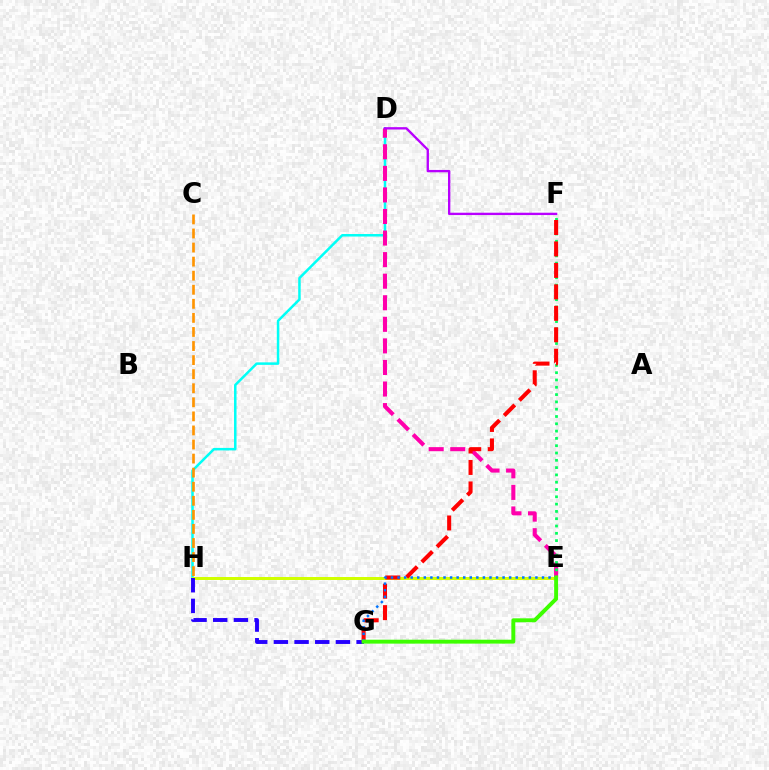{('D', 'H'): [{'color': '#00fff6', 'line_style': 'solid', 'thickness': 1.8}], ('D', 'E'): [{'color': '#ff00ac', 'line_style': 'dashed', 'thickness': 2.93}], ('D', 'F'): [{'color': '#b900ff', 'line_style': 'solid', 'thickness': 1.69}], ('C', 'H'): [{'color': '#ff9400', 'line_style': 'dashed', 'thickness': 1.91}], ('E', 'F'): [{'color': '#00ff5c', 'line_style': 'dotted', 'thickness': 1.98}], ('E', 'H'): [{'color': '#d1ff00', 'line_style': 'solid', 'thickness': 2.15}], ('G', 'H'): [{'color': '#2500ff', 'line_style': 'dashed', 'thickness': 2.81}], ('F', 'G'): [{'color': '#ff0000', 'line_style': 'dashed', 'thickness': 2.92}], ('E', 'G'): [{'color': '#0074ff', 'line_style': 'dotted', 'thickness': 1.78}, {'color': '#3dff00', 'line_style': 'solid', 'thickness': 2.82}]}